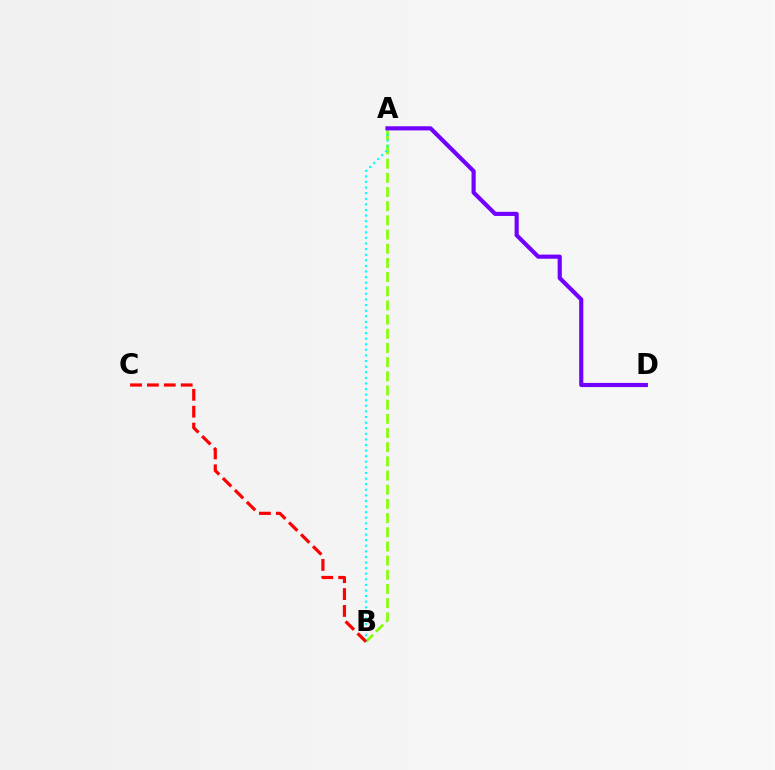{('A', 'B'): [{'color': '#84ff00', 'line_style': 'dashed', 'thickness': 1.93}, {'color': '#00fff6', 'line_style': 'dotted', 'thickness': 1.52}], ('B', 'C'): [{'color': '#ff0000', 'line_style': 'dashed', 'thickness': 2.29}], ('A', 'D'): [{'color': '#7200ff', 'line_style': 'solid', 'thickness': 2.98}]}